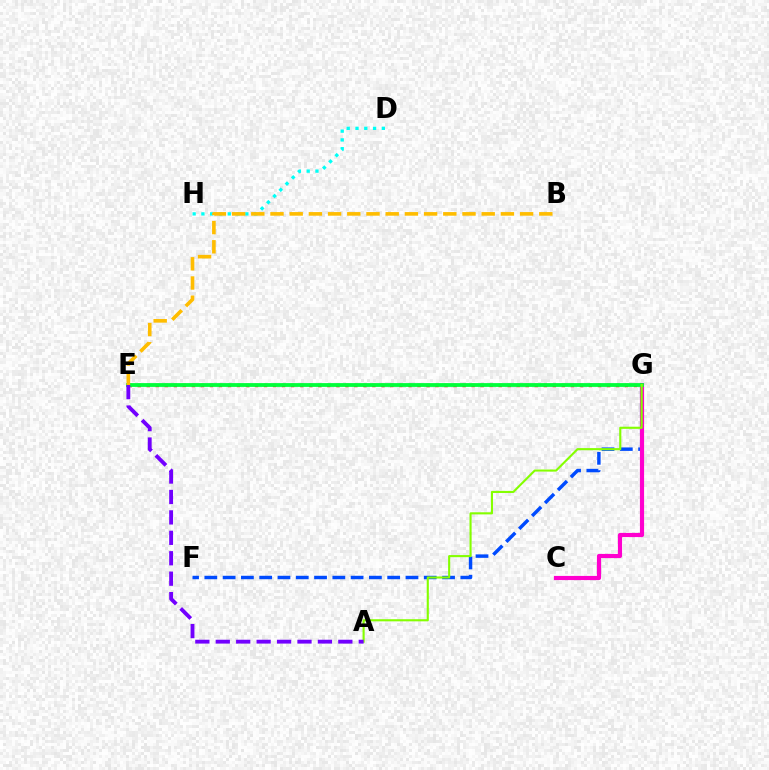{('E', 'G'): [{'color': '#ff0000', 'line_style': 'dotted', 'thickness': 2.45}, {'color': '#00ff39', 'line_style': 'solid', 'thickness': 2.73}], ('F', 'G'): [{'color': '#004bff', 'line_style': 'dashed', 'thickness': 2.48}], ('D', 'H'): [{'color': '#00fff6', 'line_style': 'dotted', 'thickness': 2.39}], ('C', 'G'): [{'color': '#ff00cf', 'line_style': 'solid', 'thickness': 2.99}], ('A', 'G'): [{'color': '#84ff00', 'line_style': 'solid', 'thickness': 1.52}], ('B', 'E'): [{'color': '#ffbd00', 'line_style': 'dashed', 'thickness': 2.61}], ('A', 'E'): [{'color': '#7200ff', 'line_style': 'dashed', 'thickness': 2.77}]}